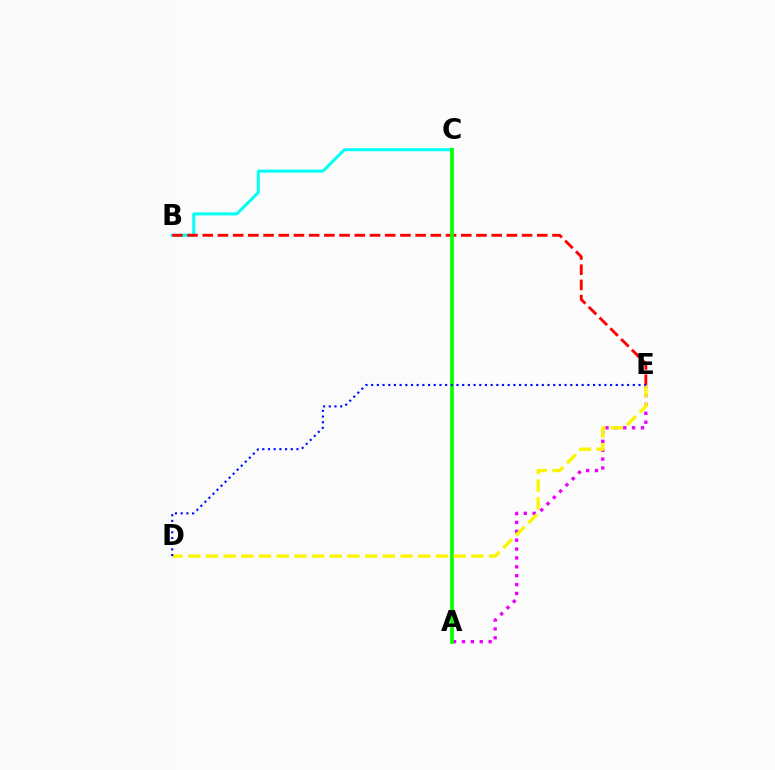{('B', 'C'): [{'color': '#00fff6', 'line_style': 'solid', 'thickness': 2.15}], ('B', 'E'): [{'color': '#ff0000', 'line_style': 'dashed', 'thickness': 2.07}], ('A', 'E'): [{'color': '#ee00ff', 'line_style': 'dotted', 'thickness': 2.41}], ('A', 'C'): [{'color': '#08ff00', 'line_style': 'solid', 'thickness': 2.68}], ('D', 'E'): [{'color': '#fcf500', 'line_style': 'dashed', 'thickness': 2.4}, {'color': '#0010ff', 'line_style': 'dotted', 'thickness': 1.55}]}